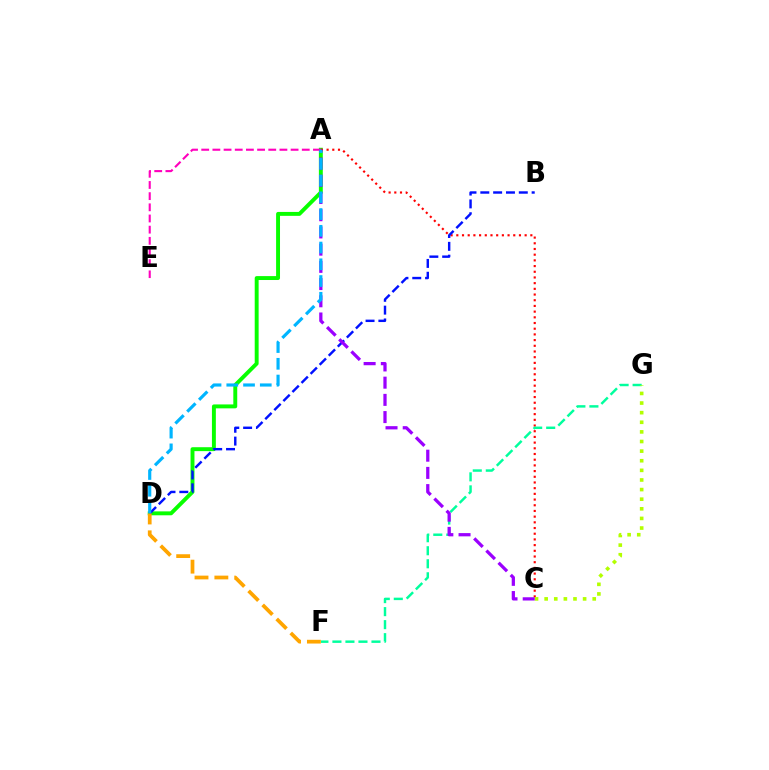{('A', 'D'): [{'color': '#08ff00', 'line_style': 'solid', 'thickness': 2.82}, {'color': '#00b5ff', 'line_style': 'dashed', 'thickness': 2.27}], ('A', 'C'): [{'color': '#ff0000', 'line_style': 'dotted', 'thickness': 1.55}, {'color': '#9b00ff', 'line_style': 'dashed', 'thickness': 2.34}], ('B', 'D'): [{'color': '#0010ff', 'line_style': 'dashed', 'thickness': 1.74}], ('A', 'E'): [{'color': '#ff00bd', 'line_style': 'dashed', 'thickness': 1.52}], ('F', 'G'): [{'color': '#00ff9d', 'line_style': 'dashed', 'thickness': 1.77}], ('C', 'G'): [{'color': '#b3ff00', 'line_style': 'dotted', 'thickness': 2.61}], ('D', 'F'): [{'color': '#ffa500', 'line_style': 'dashed', 'thickness': 2.7}]}